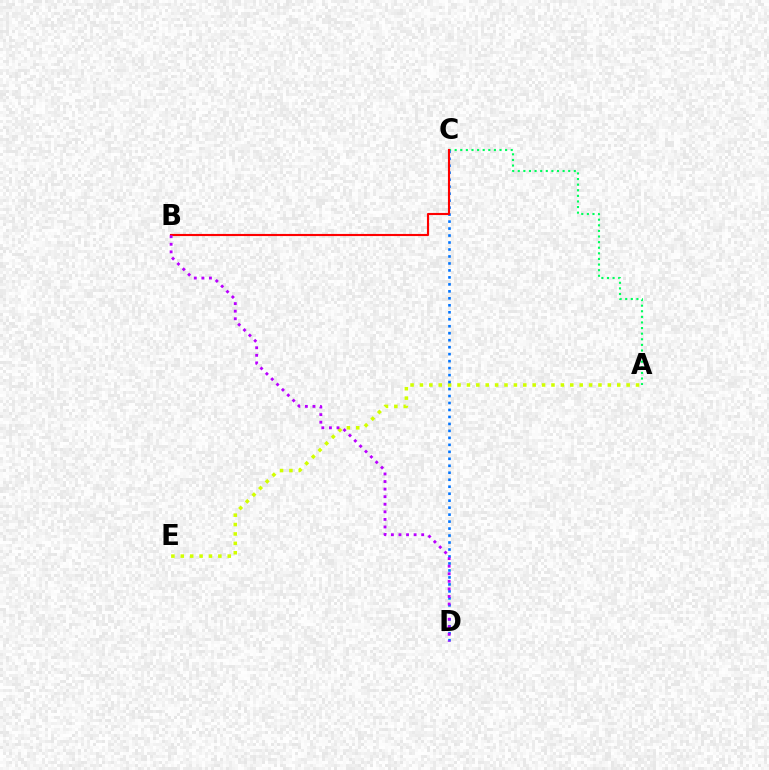{('A', 'C'): [{'color': '#00ff5c', 'line_style': 'dotted', 'thickness': 1.52}], ('A', 'E'): [{'color': '#d1ff00', 'line_style': 'dotted', 'thickness': 2.55}], ('C', 'D'): [{'color': '#0074ff', 'line_style': 'dotted', 'thickness': 1.9}], ('B', 'C'): [{'color': '#ff0000', 'line_style': 'solid', 'thickness': 1.53}], ('B', 'D'): [{'color': '#b900ff', 'line_style': 'dotted', 'thickness': 2.06}]}